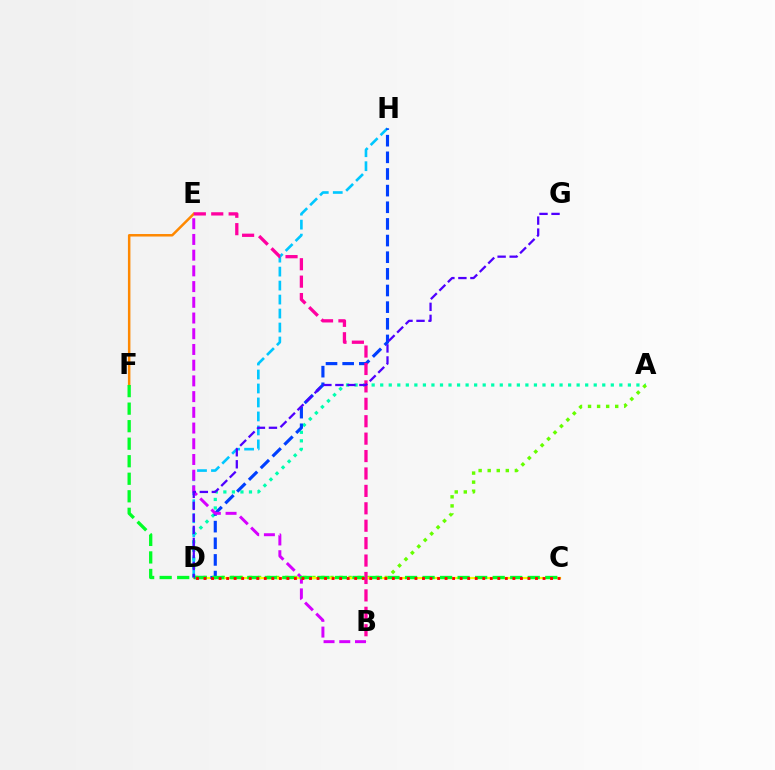{('A', 'D'): [{'color': '#00ffaf', 'line_style': 'dotted', 'thickness': 2.32}, {'color': '#66ff00', 'line_style': 'dotted', 'thickness': 2.46}], ('D', 'H'): [{'color': '#00c7ff', 'line_style': 'dashed', 'thickness': 1.9}, {'color': '#003fff', 'line_style': 'dashed', 'thickness': 2.26}], ('C', 'D'): [{'color': '#eeff00', 'line_style': 'solid', 'thickness': 1.61}, {'color': '#ff0000', 'line_style': 'dotted', 'thickness': 2.05}], ('B', 'E'): [{'color': '#d600ff', 'line_style': 'dashed', 'thickness': 2.14}, {'color': '#ff00a0', 'line_style': 'dashed', 'thickness': 2.37}], ('E', 'F'): [{'color': '#ff8800', 'line_style': 'solid', 'thickness': 1.8}], ('C', 'F'): [{'color': '#00ff27', 'line_style': 'dashed', 'thickness': 2.38}], ('D', 'G'): [{'color': '#4f00ff', 'line_style': 'dashed', 'thickness': 1.63}]}